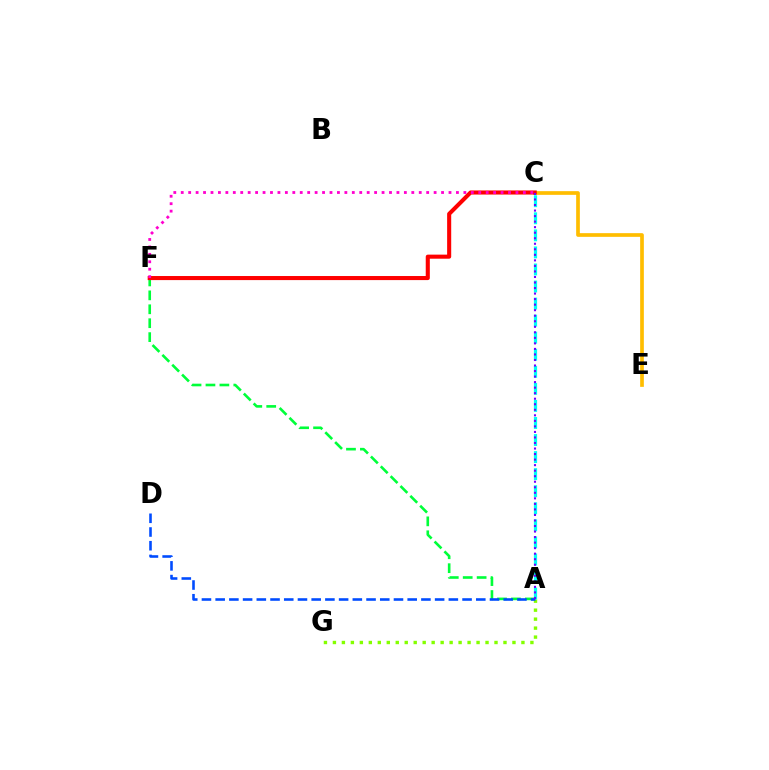{('A', 'G'): [{'color': '#84ff00', 'line_style': 'dotted', 'thickness': 2.44}], ('C', 'E'): [{'color': '#ffbd00', 'line_style': 'solid', 'thickness': 2.66}], ('A', 'F'): [{'color': '#00ff39', 'line_style': 'dashed', 'thickness': 1.89}], ('A', 'C'): [{'color': '#00fff6', 'line_style': 'dashed', 'thickness': 2.32}, {'color': '#7200ff', 'line_style': 'dotted', 'thickness': 1.5}], ('C', 'F'): [{'color': '#ff0000', 'line_style': 'solid', 'thickness': 2.93}, {'color': '#ff00cf', 'line_style': 'dotted', 'thickness': 2.02}], ('A', 'D'): [{'color': '#004bff', 'line_style': 'dashed', 'thickness': 1.86}]}